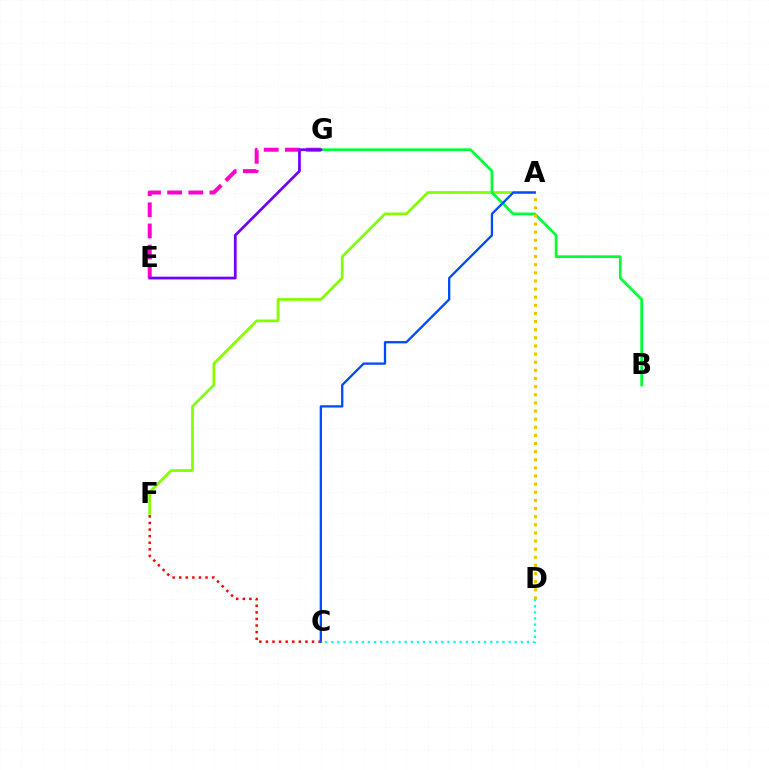{('C', 'F'): [{'color': '#ff0000', 'line_style': 'dotted', 'thickness': 1.79}], ('E', 'G'): [{'color': '#ff00cf', 'line_style': 'dashed', 'thickness': 2.87}, {'color': '#7200ff', 'line_style': 'solid', 'thickness': 1.98}], ('A', 'F'): [{'color': '#84ff00', 'line_style': 'solid', 'thickness': 1.97}], ('B', 'G'): [{'color': '#00ff39', 'line_style': 'solid', 'thickness': 1.98}], ('A', 'C'): [{'color': '#004bff', 'line_style': 'solid', 'thickness': 1.67}], ('C', 'D'): [{'color': '#00fff6', 'line_style': 'dotted', 'thickness': 1.66}], ('A', 'D'): [{'color': '#ffbd00', 'line_style': 'dotted', 'thickness': 2.21}]}